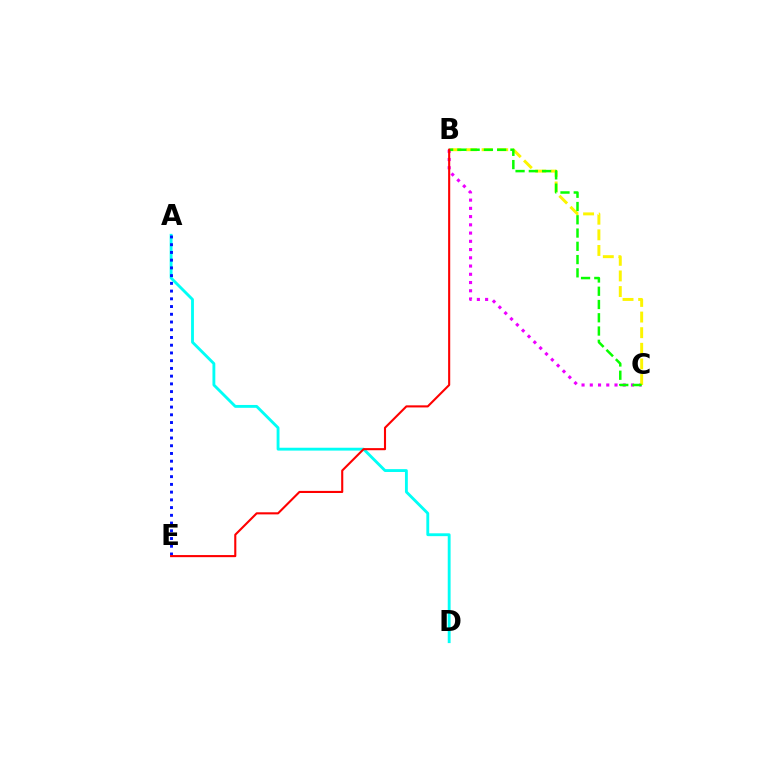{('B', 'C'): [{'color': '#ee00ff', 'line_style': 'dotted', 'thickness': 2.24}, {'color': '#fcf500', 'line_style': 'dashed', 'thickness': 2.12}, {'color': '#08ff00', 'line_style': 'dashed', 'thickness': 1.8}], ('A', 'D'): [{'color': '#00fff6', 'line_style': 'solid', 'thickness': 2.06}], ('A', 'E'): [{'color': '#0010ff', 'line_style': 'dotted', 'thickness': 2.1}], ('B', 'E'): [{'color': '#ff0000', 'line_style': 'solid', 'thickness': 1.51}]}